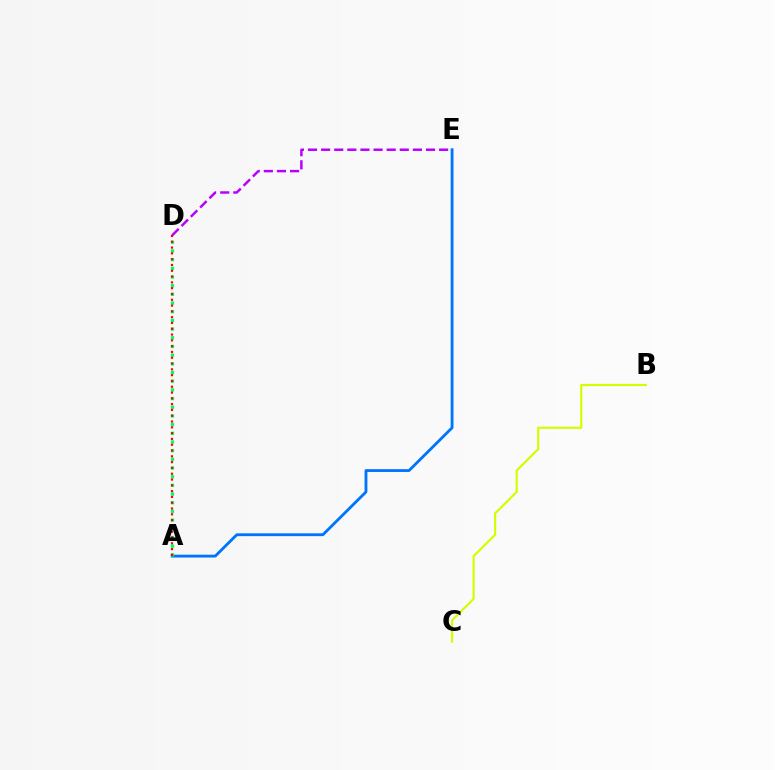{('B', 'C'): [{'color': '#d1ff00', 'line_style': 'solid', 'thickness': 1.57}], ('D', 'E'): [{'color': '#b900ff', 'line_style': 'dashed', 'thickness': 1.78}], ('A', 'E'): [{'color': '#0074ff', 'line_style': 'solid', 'thickness': 2.04}], ('A', 'D'): [{'color': '#00ff5c', 'line_style': 'dotted', 'thickness': 2.36}, {'color': '#ff0000', 'line_style': 'dotted', 'thickness': 1.58}]}